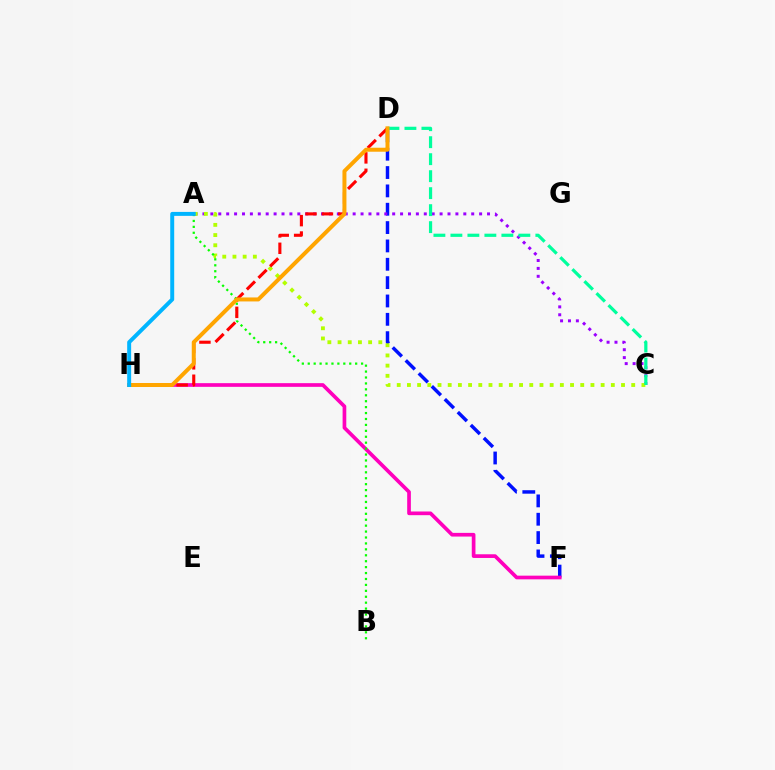{('D', 'F'): [{'color': '#0010ff', 'line_style': 'dashed', 'thickness': 2.49}], ('A', 'C'): [{'color': '#9b00ff', 'line_style': 'dotted', 'thickness': 2.15}, {'color': '#b3ff00', 'line_style': 'dotted', 'thickness': 2.77}], ('F', 'H'): [{'color': '#ff00bd', 'line_style': 'solid', 'thickness': 2.65}], ('A', 'B'): [{'color': '#08ff00', 'line_style': 'dotted', 'thickness': 1.61}], ('C', 'D'): [{'color': '#00ff9d', 'line_style': 'dashed', 'thickness': 2.31}], ('D', 'H'): [{'color': '#ff0000', 'line_style': 'dashed', 'thickness': 2.23}, {'color': '#ffa500', 'line_style': 'solid', 'thickness': 2.87}], ('A', 'H'): [{'color': '#00b5ff', 'line_style': 'solid', 'thickness': 2.85}]}